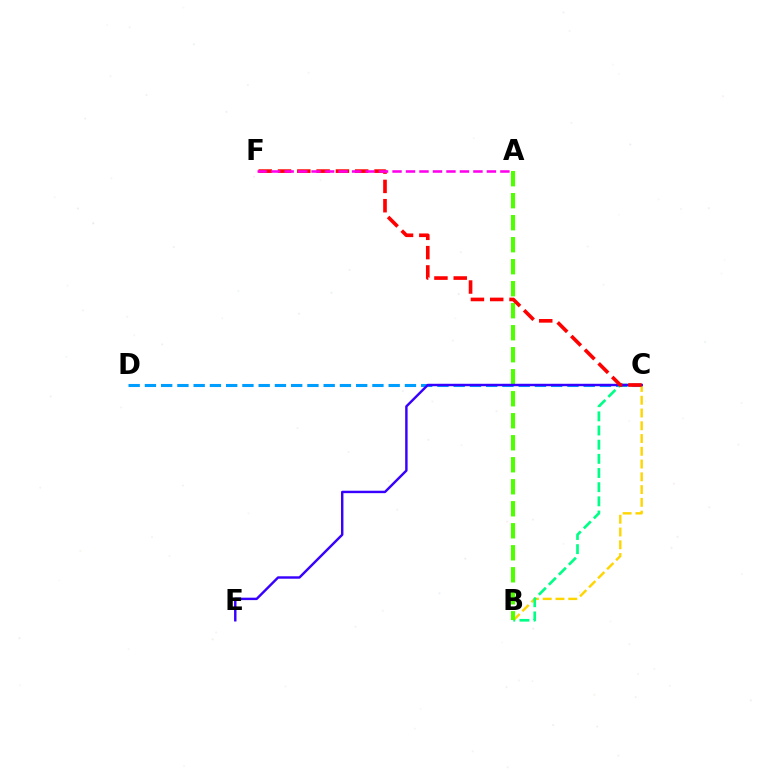{('C', 'D'): [{'color': '#009eff', 'line_style': 'dashed', 'thickness': 2.21}], ('B', 'C'): [{'color': '#ffd500', 'line_style': 'dashed', 'thickness': 1.73}, {'color': '#00ff86', 'line_style': 'dashed', 'thickness': 1.92}], ('A', 'B'): [{'color': '#4fff00', 'line_style': 'dashed', 'thickness': 2.99}], ('C', 'E'): [{'color': '#3700ff', 'line_style': 'solid', 'thickness': 1.74}], ('C', 'F'): [{'color': '#ff0000', 'line_style': 'dashed', 'thickness': 2.62}], ('A', 'F'): [{'color': '#ff00ed', 'line_style': 'dashed', 'thickness': 1.83}]}